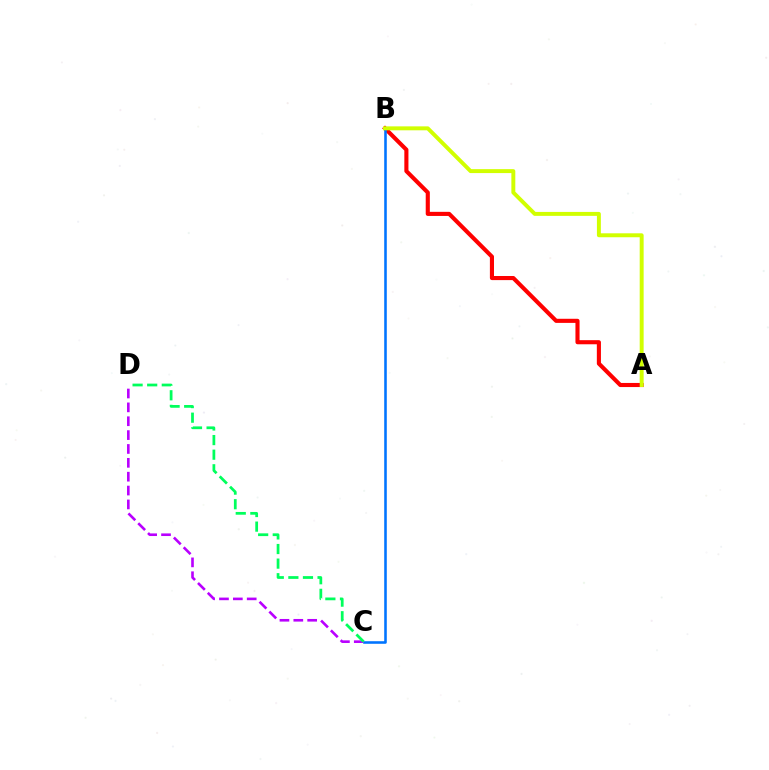{('A', 'B'): [{'color': '#ff0000', 'line_style': 'solid', 'thickness': 2.96}, {'color': '#d1ff00', 'line_style': 'solid', 'thickness': 2.84}], ('B', 'C'): [{'color': '#0074ff', 'line_style': 'solid', 'thickness': 1.86}], ('C', 'D'): [{'color': '#b900ff', 'line_style': 'dashed', 'thickness': 1.88}, {'color': '#00ff5c', 'line_style': 'dashed', 'thickness': 1.98}]}